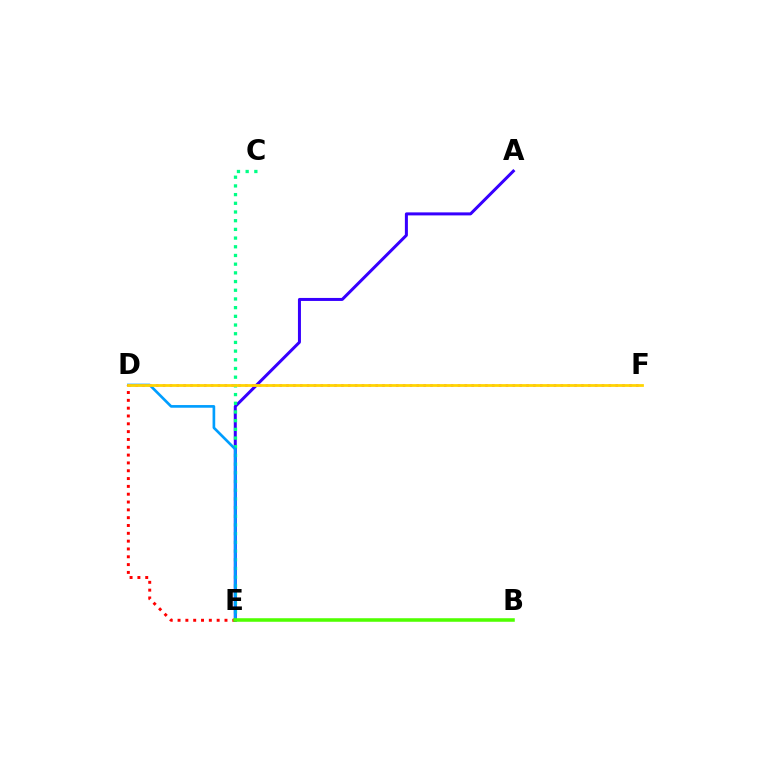{('A', 'E'): [{'color': '#3700ff', 'line_style': 'solid', 'thickness': 2.17}], ('C', 'E'): [{'color': '#00ff86', 'line_style': 'dotted', 'thickness': 2.36}], ('D', 'E'): [{'color': '#009eff', 'line_style': 'solid', 'thickness': 1.92}, {'color': '#ff0000', 'line_style': 'dotted', 'thickness': 2.13}], ('D', 'F'): [{'color': '#ff00ed', 'line_style': 'dotted', 'thickness': 1.86}, {'color': '#ffd500', 'line_style': 'solid', 'thickness': 1.99}], ('B', 'E'): [{'color': '#4fff00', 'line_style': 'solid', 'thickness': 2.56}]}